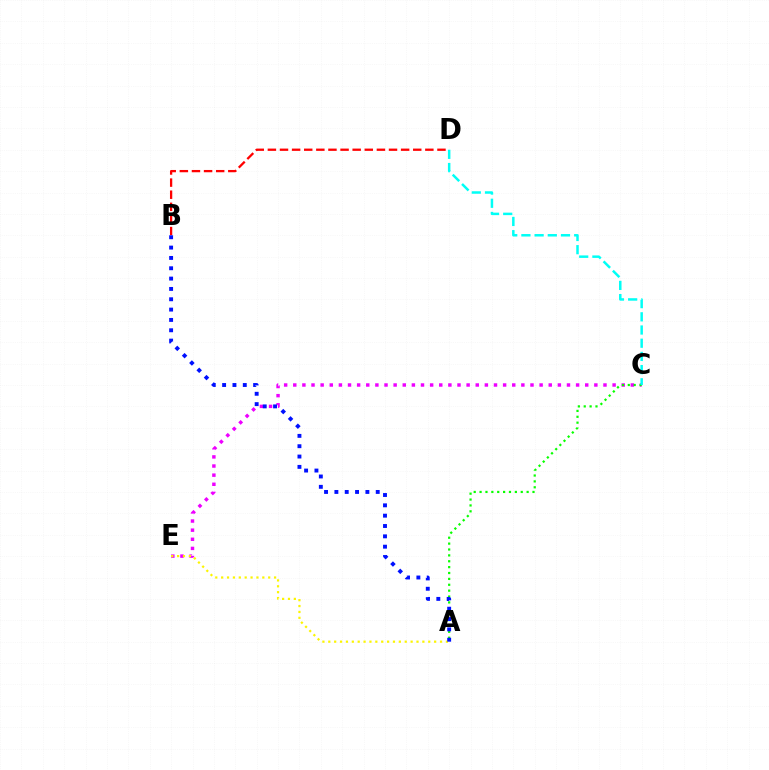{('C', 'E'): [{'color': '#ee00ff', 'line_style': 'dotted', 'thickness': 2.48}], ('A', 'C'): [{'color': '#08ff00', 'line_style': 'dotted', 'thickness': 1.6}], ('B', 'D'): [{'color': '#ff0000', 'line_style': 'dashed', 'thickness': 1.65}], ('A', 'E'): [{'color': '#fcf500', 'line_style': 'dotted', 'thickness': 1.6}], ('A', 'B'): [{'color': '#0010ff', 'line_style': 'dotted', 'thickness': 2.81}], ('C', 'D'): [{'color': '#00fff6', 'line_style': 'dashed', 'thickness': 1.79}]}